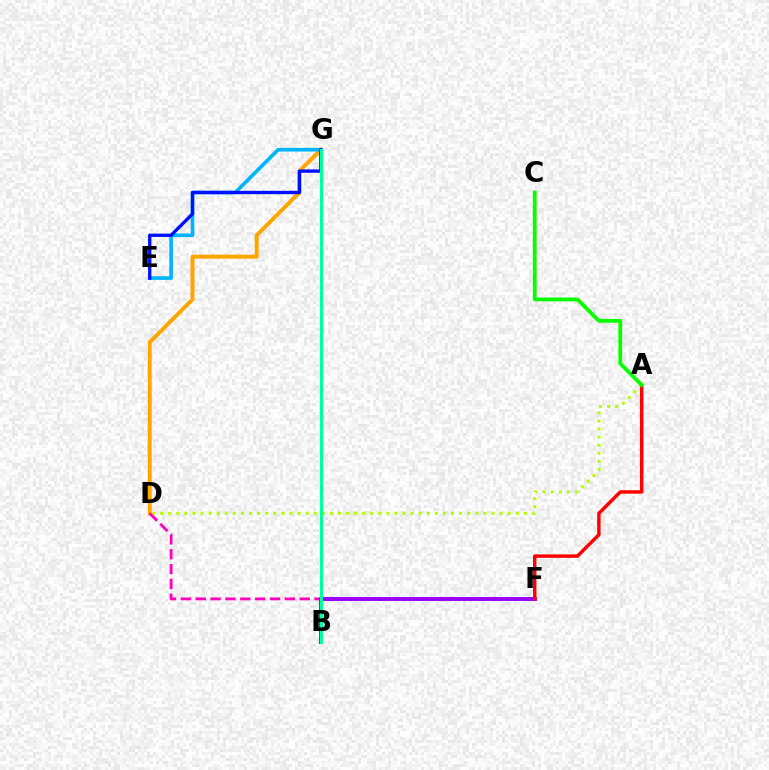{('D', 'G'): [{'color': '#ffa500', 'line_style': 'solid', 'thickness': 2.84}], ('A', 'D'): [{'color': '#b3ff00', 'line_style': 'dotted', 'thickness': 2.2}], ('D', 'F'): [{'color': '#ff00bd', 'line_style': 'dashed', 'thickness': 2.02}], ('E', 'G'): [{'color': '#00b5ff', 'line_style': 'solid', 'thickness': 2.64}, {'color': '#0010ff', 'line_style': 'solid', 'thickness': 2.4}], ('B', 'F'): [{'color': '#9b00ff', 'line_style': 'solid', 'thickness': 2.81}], ('A', 'F'): [{'color': '#ff0000', 'line_style': 'solid', 'thickness': 2.47}], ('A', 'C'): [{'color': '#08ff00', 'line_style': 'solid', 'thickness': 2.73}], ('B', 'G'): [{'color': '#00ff9d', 'line_style': 'solid', 'thickness': 2.23}]}